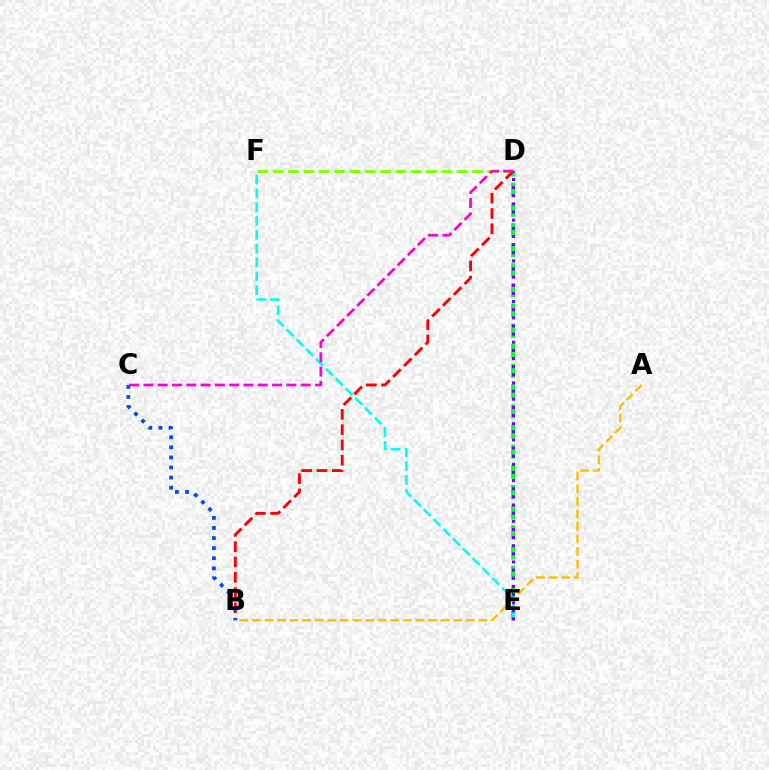{('D', 'F'): [{'color': '#84ff00', 'line_style': 'dashed', 'thickness': 2.08}], ('D', 'E'): [{'color': '#00ff39', 'line_style': 'dashed', 'thickness': 2.74}, {'color': '#7200ff', 'line_style': 'dotted', 'thickness': 2.21}], ('E', 'F'): [{'color': '#00fff6', 'line_style': 'dashed', 'thickness': 1.88}], ('B', 'D'): [{'color': '#ff0000', 'line_style': 'dashed', 'thickness': 2.08}], ('B', 'C'): [{'color': '#004bff', 'line_style': 'dotted', 'thickness': 2.74}], ('C', 'D'): [{'color': '#ff00cf', 'line_style': 'dashed', 'thickness': 1.94}], ('A', 'B'): [{'color': '#ffbd00', 'line_style': 'dashed', 'thickness': 1.71}]}